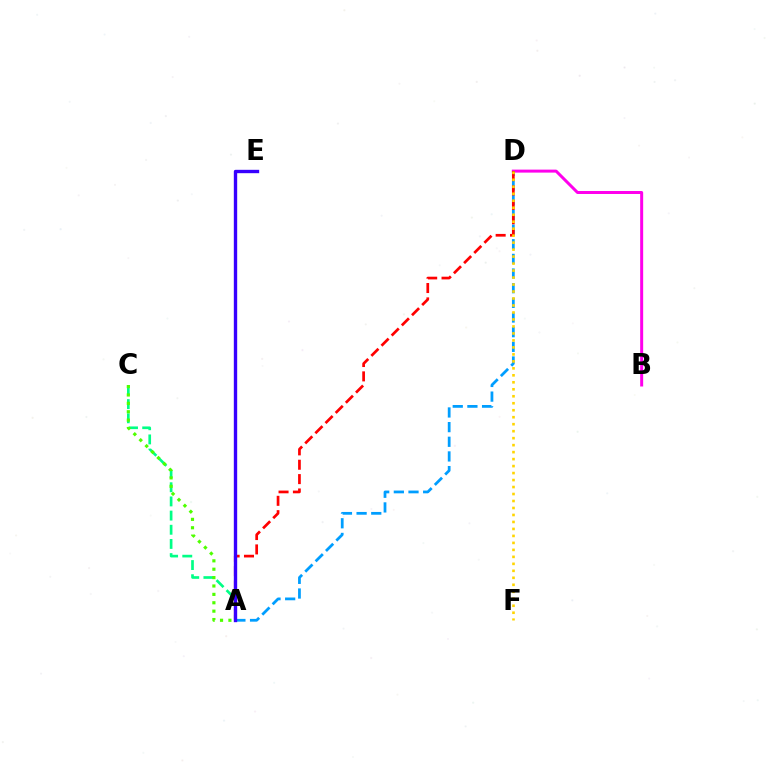{('B', 'D'): [{'color': '#ff00ed', 'line_style': 'solid', 'thickness': 2.15}], ('A', 'C'): [{'color': '#00ff86', 'line_style': 'dashed', 'thickness': 1.93}, {'color': '#4fff00', 'line_style': 'dotted', 'thickness': 2.28}], ('A', 'D'): [{'color': '#009eff', 'line_style': 'dashed', 'thickness': 1.99}, {'color': '#ff0000', 'line_style': 'dashed', 'thickness': 1.95}], ('A', 'E'): [{'color': '#3700ff', 'line_style': 'solid', 'thickness': 2.43}], ('D', 'F'): [{'color': '#ffd500', 'line_style': 'dotted', 'thickness': 1.9}]}